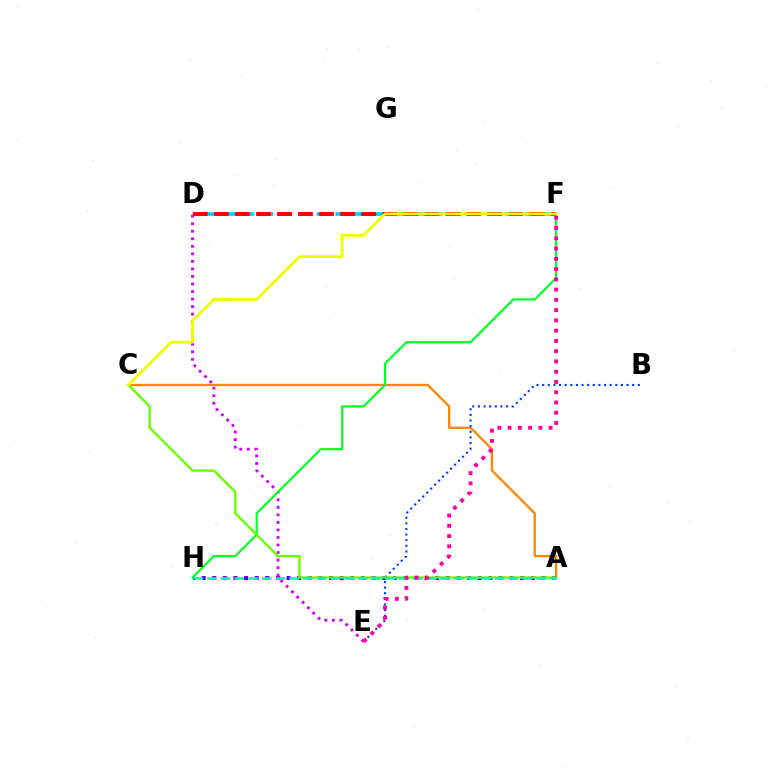{('A', 'C'): [{'color': '#ff8800', 'line_style': 'solid', 'thickness': 1.68}, {'color': '#66ff00', 'line_style': 'solid', 'thickness': 1.67}], ('A', 'H'): [{'color': '#4f00ff', 'line_style': 'dotted', 'thickness': 2.88}, {'color': '#00ffaf', 'line_style': 'dashed', 'thickness': 1.86}], ('B', 'E'): [{'color': '#003fff', 'line_style': 'dotted', 'thickness': 1.53}], ('D', 'F'): [{'color': '#00c7ff', 'line_style': 'dashed', 'thickness': 2.56}, {'color': '#ff0000', 'line_style': 'dashed', 'thickness': 2.86}], ('D', 'E'): [{'color': '#d600ff', 'line_style': 'dotted', 'thickness': 2.05}], ('F', 'H'): [{'color': '#00ff27', 'line_style': 'solid', 'thickness': 1.57}], ('E', 'F'): [{'color': '#ff00a0', 'line_style': 'dotted', 'thickness': 2.79}], ('C', 'F'): [{'color': '#eeff00', 'line_style': 'solid', 'thickness': 2.01}]}